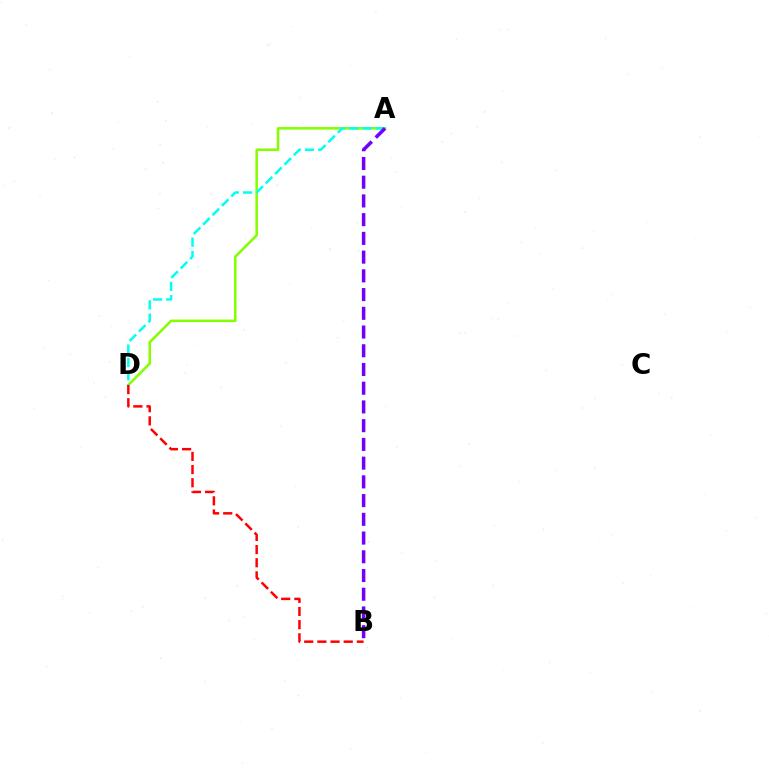{('A', 'D'): [{'color': '#84ff00', 'line_style': 'solid', 'thickness': 1.84}, {'color': '#00fff6', 'line_style': 'dashed', 'thickness': 1.8}], ('B', 'D'): [{'color': '#ff0000', 'line_style': 'dashed', 'thickness': 1.79}], ('A', 'B'): [{'color': '#7200ff', 'line_style': 'dashed', 'thickness': 2.54}]}